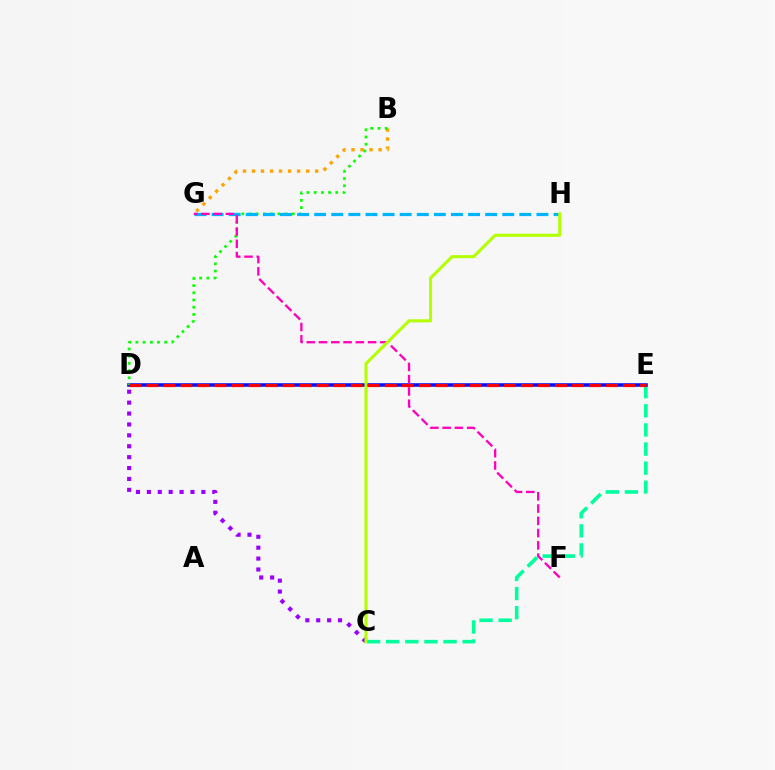{('B', 'G'): [{'color': '#ffa500', 'line_style': 'dotted', 'thickness': 2.45}], ('C', 'E'): [{'color': '#00ff9d', 'line_style': 'dashed', 'thickness': 2.6}], ('D', 'E'): [{'color': '#0010ff', 'line_style': 'solid', 'thickness': 2.56}, {'color': '#ff0000', 'line_style': 'dashed', 'thickness': 2.31}], ('B', 'D'): [{'color': '#08ff00', 'line_style': 'dotted', 'thickness': 1.96}], ('C', 'D'): [{'color': '#9b00ff', 'line_style': 'dotted', 'thickness': 2.96}], ('G', 'H'): [{'color': '#00b5ff', 'line_style': 'dashed', 'thickness': 2.32}], ('F', 'G'): [{'color': '#ff00bd', 'line_style': 'dashed', 'thickness': 1.67}], ('C', 'H'): [{'color': '#b3ff00', 'line_style': 'solid', 'thickness': 2.21}]}